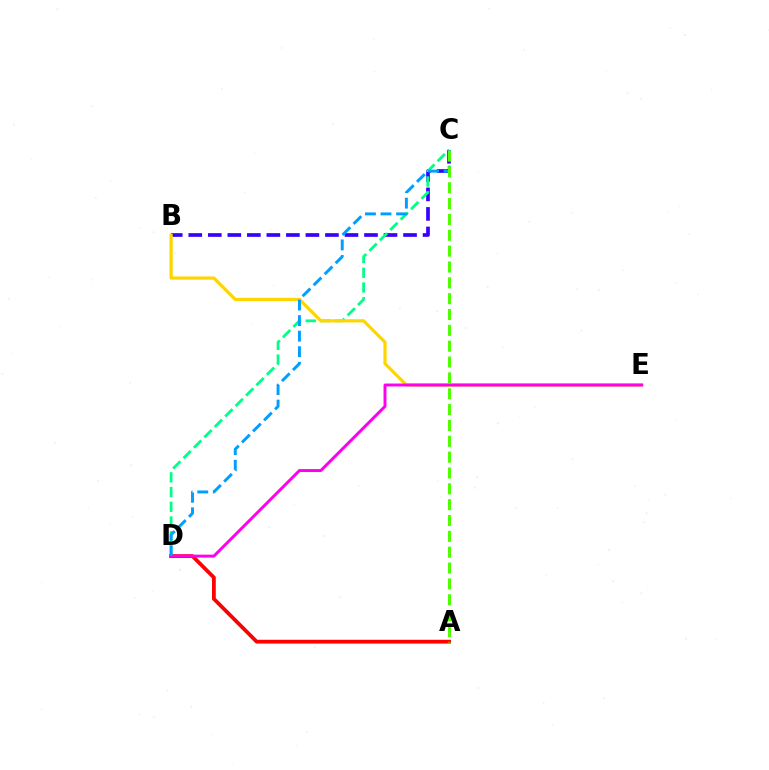{('B', 'C'): [{'color': '#3700ff', 'line_style': 'dashed', 'thickness': 2.65}], ('C', 'D'): [{'color': '#00ff86', 'line_style': 'dashed', 'thickness': 2.0}, {'color': '#009eff', 'line_style': 'dashed', 'thickness': 2.11}], ('A', 'D'): [{'color': '#ff0000', 'line_style': 'solid', 'thickness': 2.71}], ('B', 'E'): [{'color': '#ffd500', 'line_style': 'solid', 'thickness': 2.32}], ('D', 'E'): [{'color': '#ff00ed', 'line_style': 'solid', 'thickness': 2.12}], ('A', 'C'): [{'color': '#4fff00', 'line_style': 'dashed', 'thickness': 2.15}]}